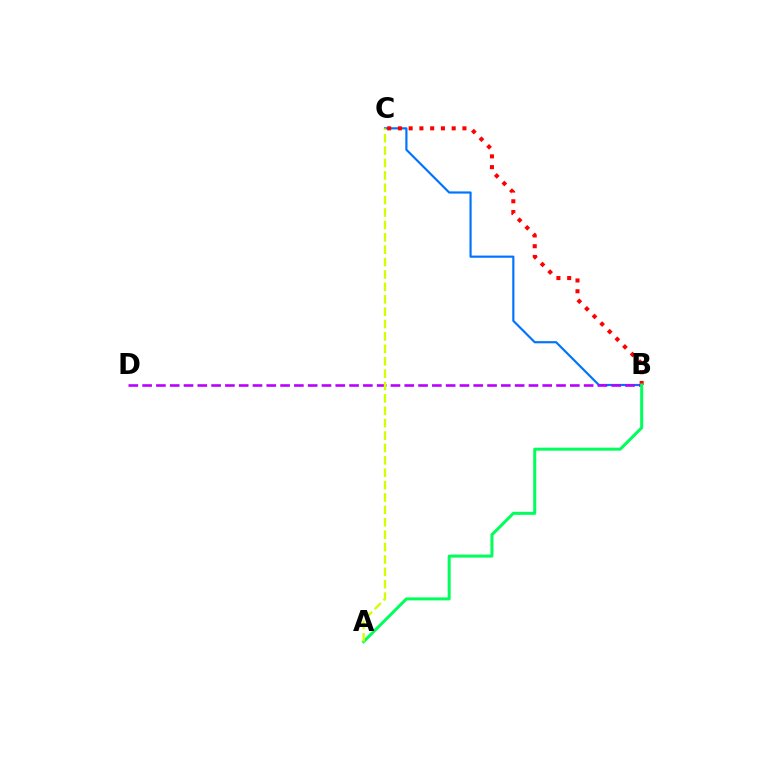{('B', 'C'): [{'color': '#0074ff', 'line_style': 'solid', 'thickness': 1.56}, {'color': '#ff0000', 'line_style': 'dotted', 'thickness': 2.92}], ('B', 'D'): [{'color': '#b900ff', 'line_style': 'dashed', 'thickness': 1.87}], ('A', 'B'): [{'color': '#00ff5c', 'line_style': 'solid', 'thickness': 2.17}], ('A', 'C'): [{'color': '#d1ff00', 'line_style': 'dashed', 'thickness': 1.68}]}